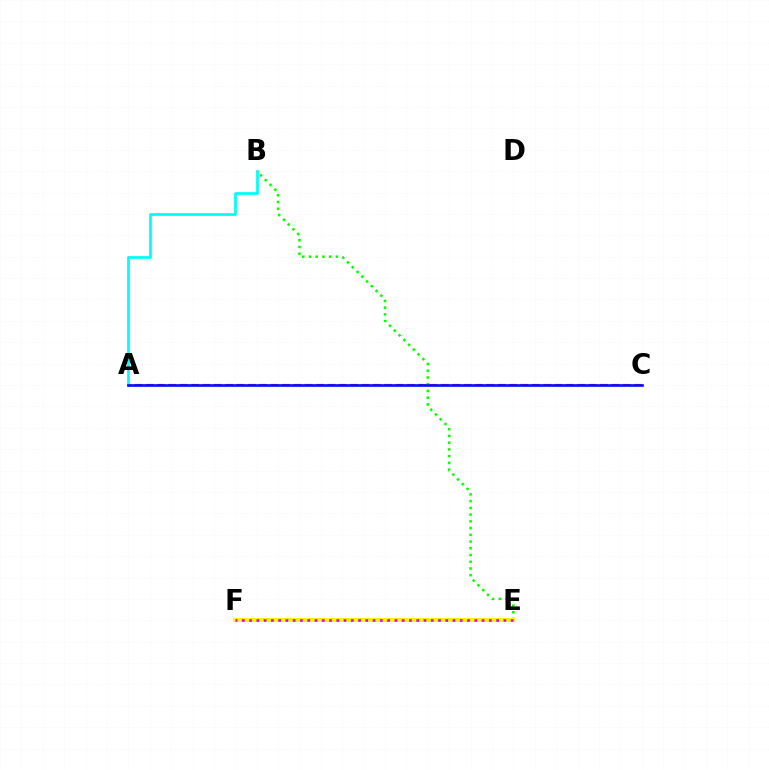{('B', 'E'): [{'color': '#08ff00', 'line_style': 'dotted', 'thickness': 1.83}], ('E', 'F'): [{'color': '#fcf500', 'line_style': 'solid', 'thickness': 2.85}, {'color': '#ee00ff', 'line_style': 'dotted', 'thickness': 1.97}], ('A', 'C'): [{'color': '#ff0000', 'line_style': 'dashed', 'thickness': 1.54}, {'color': '#0010ff', 'line_style': 'solid', 'thickness': 1.91}], ('A', 'B'): [{'color': '#00fff6', 'line_style': 'solid', 'thickness': 1.98}]}